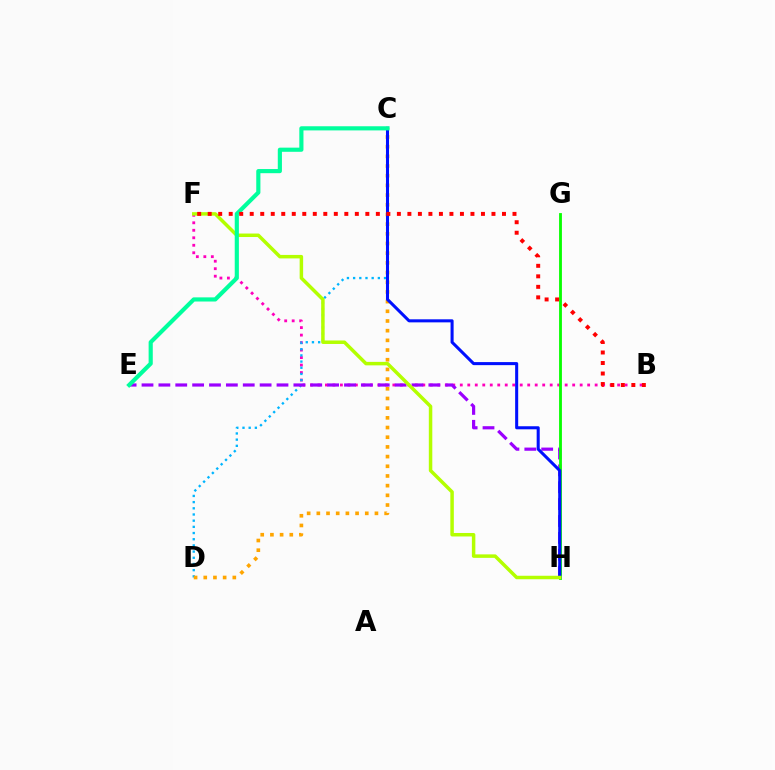{('B', 'F'): [{'color': '#ff00bd', 'line_style': 'dotted', 'thickness': 2.04}, {'color': '#ff0000', 'line_style': 'dotted', 'thickness': 2.86}], ('C', 'D'): [{'color': '#00b5ff', 'line_style': 'dotted', 'thickness': 1.68}, {'color': '#ffa500', 'line_style': 'dotted', 'thickness': 2.63}], ('E', 'H'): [{'color': '#9b00ff', 'line_style': 'dashed', 'thickness': 2.29}], ('G', 'H'): [{'color': '#08ff00', 'line_style': 'solid', 'thickness': 2.03}], ('C', 'H'): [{'color': '#0010ff', 'line_style': 'solid', 'thickness': 2.2}], ('F', 'H'): [{'color': '#b3ff00', 'line_style': 'solid', 'thickness': 2.51}], ('C', 'E'): [{'color': '#00ff9d', 'line_style': 'solid', 'thickness': 2.99}]}